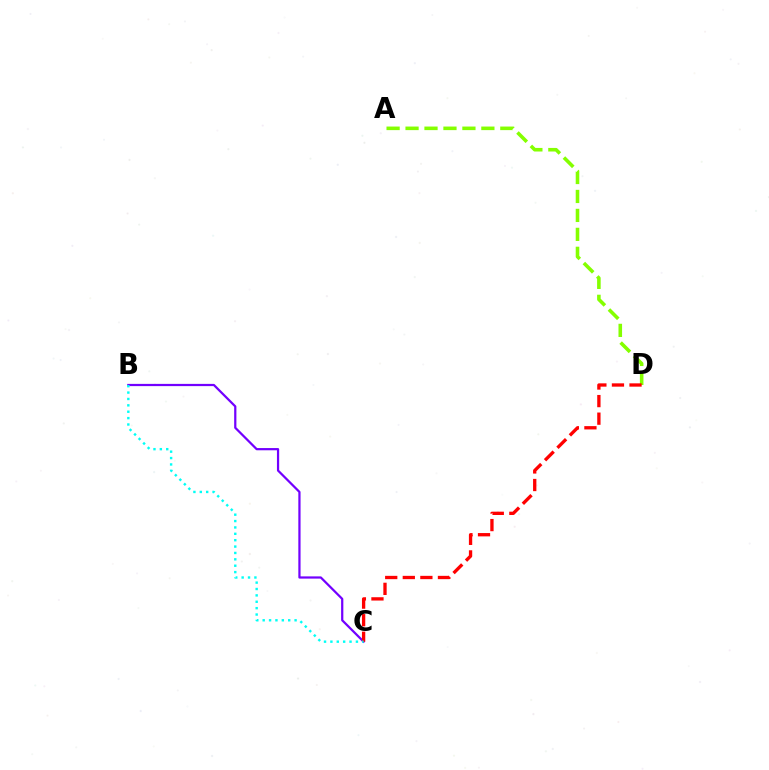{('B', 'C'): [{'color': '#7200ff', 'line_style': 'solid', 'thickness': 1.6}, {'color': '#00fff6', 'line_style': 'dotted', 'thickness': 1.73}], ('A', 'D'): [{'color': '#84ff00', 'line_style': 'dashed', 'thickness': 2.58}], ('C', 'D'): [{'color': '#ff0000', 'line_style': 'dashed', 'thickness': 2.39}]}